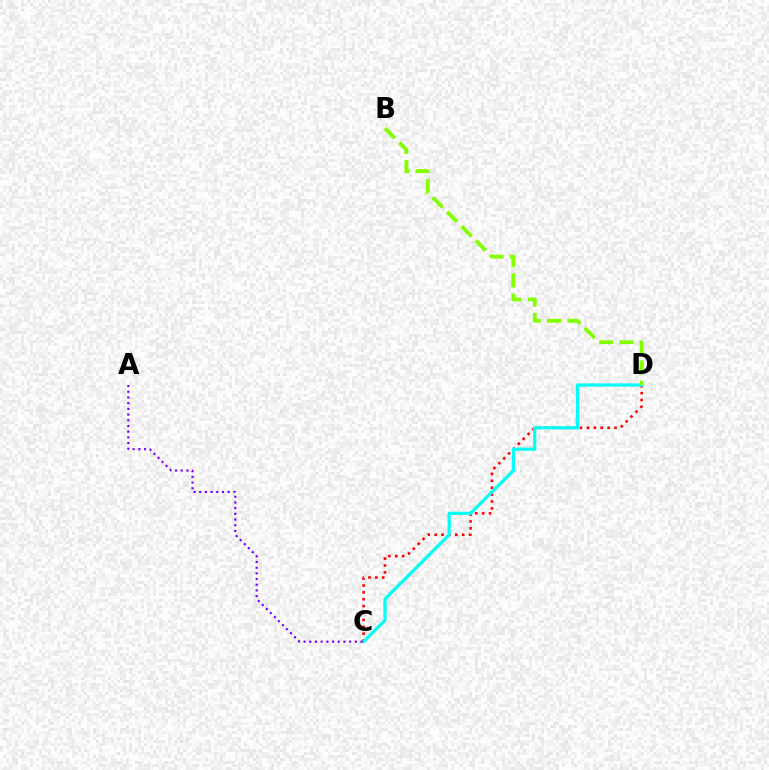{('C', 'D'): [{'color': '#ff0000', 'line_style': 'dotted', 'thickness': 1.87}, {'color': '#00fff6', 'line_style': 'solid', 'thickness': 2.3}], ('B', 'D'): [{'color': '#84ff00', 'line_style': 'dashed', 'thickness': 2.76}], ('A', 'C'): [{'color': '#7200ff', 'line_style': 'dotted', 'thickness': 1.55}]}